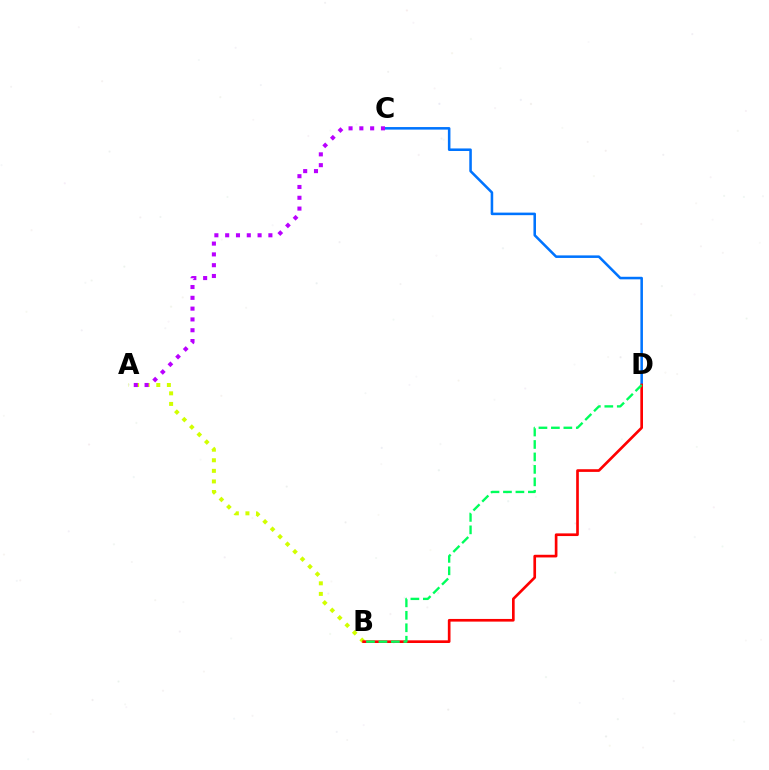{('A', 'B'): [{'color': '#d1ff00', 'line_style': 'dotted', 'thickness': 2.87}], ('C', 'D'): [{'color': '#0074ff', 'line_style': 'solid', 'thickness': 1.84}], ('B', 'D'): [{'color': '#ff0000', 'line_style': 'solid', 'thickness': 1.92}, {'color': '#00ff5c', 'line_style': 'dashed', 'thickness': 1.69}], ('A', 'C'): [{'color': '#b900ff', 'line_style': 'dotted', 'thickness': 2.94}]}